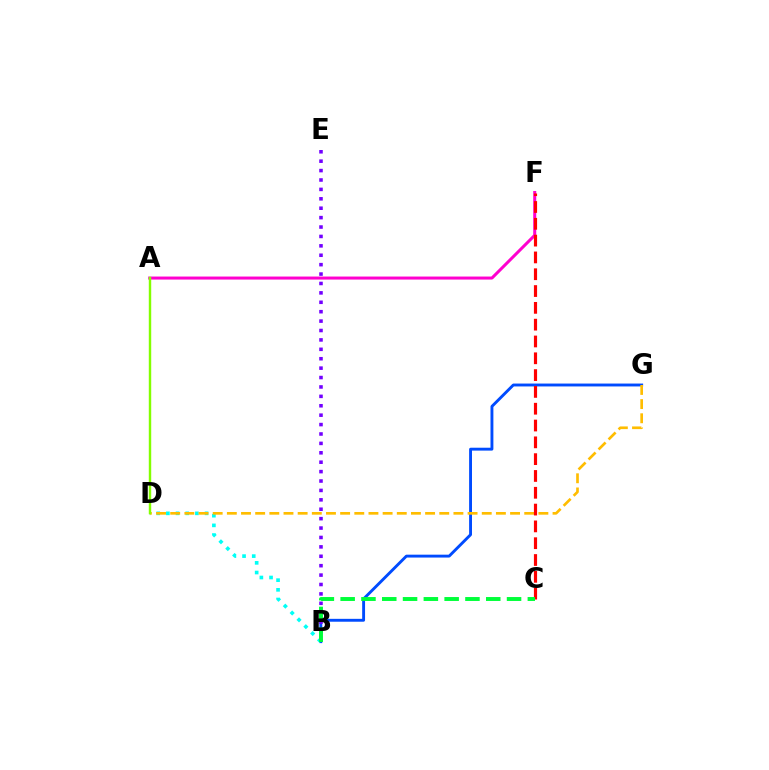{('B', 'G'): [{'color': '#004bff', 'line_style': 'solid', 'thickness': 2.08}], ('B', 'E'): [{'color': '#7200ff', 'line_style': 'dotted', 'thickness': 2.56}], ('B', 'D'): [{'color': '#00fff6', 'line_style': 'dotted', 'thickness': 2.63}], ('A', 'F'): [{'color': '#ff00cf', 'line_style': 'solid', 'thickness': 2.18}], ('D', 'G'): [{'color': '#ffbd00', 'line_style': 'dashed', 'thickness': 1.92}], ('C', 'F'): [{'color': '#ff0000', 'line_style': 'dashed', 'thickness': 2.28}], ('A', 'D'): [{'color': '#84ff00', 'line_style': 'solid', 'thickness': 1.75}], ('B', 'C'): [{'color': '#00ff39', 'line_style': 'dashed', 'thickness': 2.83}]}